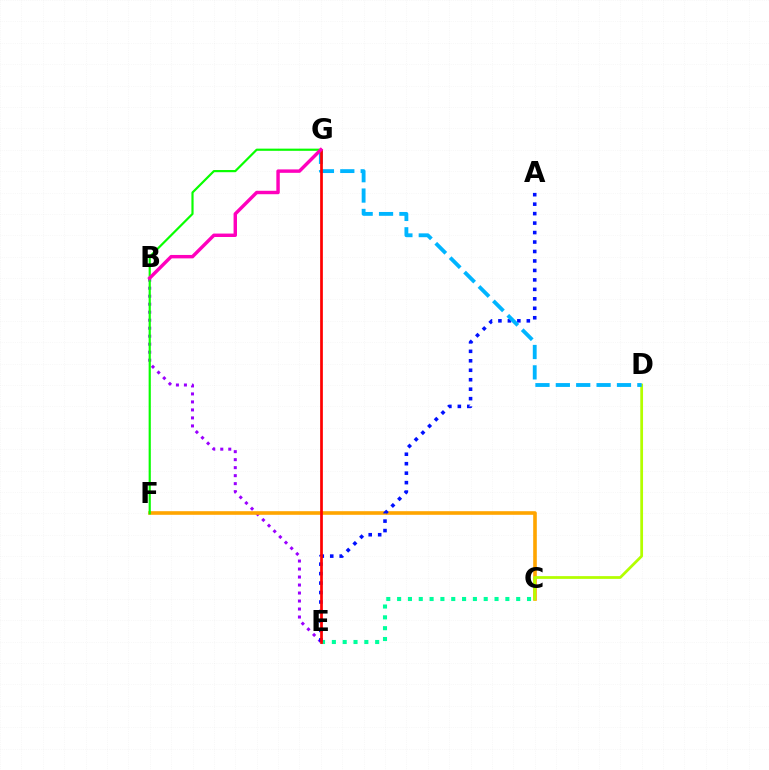{('B', 'E'): [{'color': '#9b00ff', 'line_style': 'dotted', 'thickness': 2.17}], ('C', 'E'): [{'color': '#00ff9d', 'line_style': 'dotted', 'thickness': 2.94}], ('C', 'F'): [{'color': '#ffa500', 'line_style': 'solid', 'thickness': 2.6}], ('C', 'D'): [{'color': '#b3ff00', 'line_style': 'solid', 'thickness': 1.98}], ('A', 'E'): [{'color': '#0010ff', 'line_style': 'dotted', 'thickness': 2.57}], ('D', 'G'): [{'color': '#00b5ff', 'line_style': 'dashed', 'thickness': 2.77}], ('E', 'G'): [{'color': '#ff0000', 'line_style': 'solid', 'thickness': 1.96}], ('F', 'G'): [{'color': '#08ff00', 'line_style': 'solid', 'thickness': 1.57}], ('B', 'G'): [{'color': '#ff00bd', 'line_style': 'solid', 'thickness': 2.47}]}